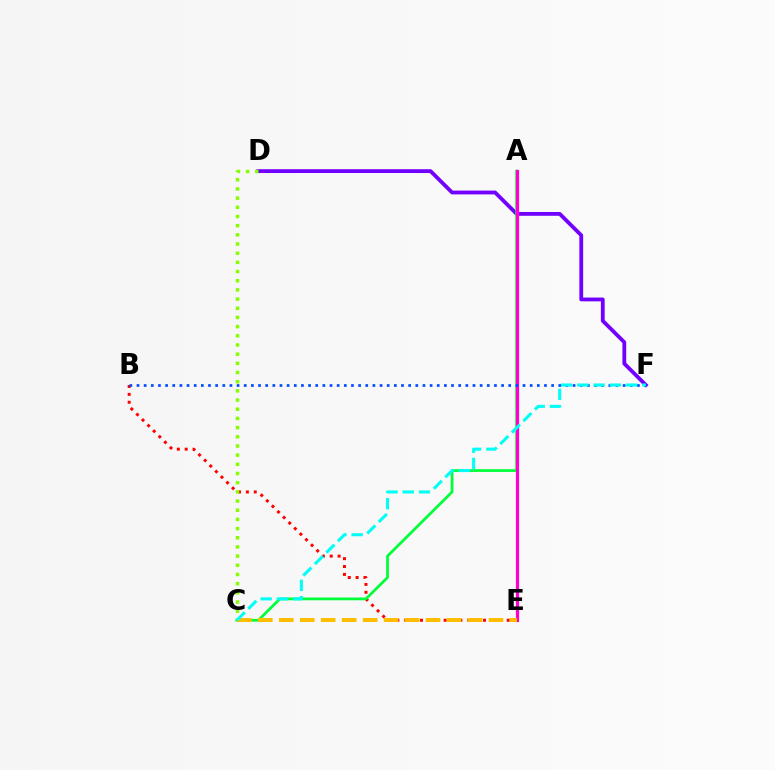{('B', 'E'): [{'color': '#ff0000', 'line_style': 'dotted', 'thickness': 2.14}], ('D', 'F'): [{'color': '#7200ff', 'line_style': 'solid', 'thickness': 2.75}], ('A', 'C'): [{'color': '#00ff39', 'line_style': 'solid', 'thickness': 1.99}], ('C', 'D'): [{'color': '#84ff00', 'line_style': 'dotted', 'thickness': 2.49}], ('A', 'E'): [{'color': '#ff00cf', 'line_style': 'solid', 'thickness': 2.3}], ('C', 'E'): [{'color': '#ffbd00', 'line_style': 'dashed', 'thickness': 2.85}], ('B', 'F'): [{'color': '#004bff', 'line_style': 'dotted', 'thickness': 1.94}], ('C', 'F'): [{'color': '#00fff6', 'line_style': 'dashed', 'thickness': 2.21}]}